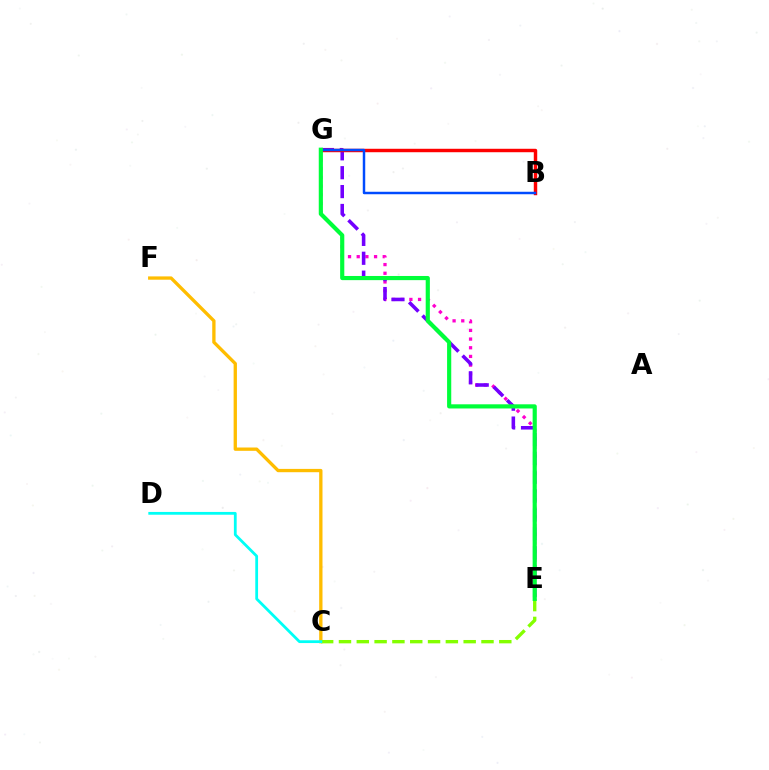{('C', 'F'): [{'color': '#ffbd00', 'line_style': 'solid', 'thickness': 2.39}], ('E', 'G'): [{'color': '#ff00cf', 'line_style': 'dotted', 'thickness': 2.36}, {'color': '#7200ff', 'line_style': 'dashed', 'thickness': 2.57}, {'color': '#00ff39', 'line_style': 'solid', 'thickness': 2.99}], ('B', 'G'): [{'color': '#ff0000', 'line_style': 'solid', 'thickness': 2.48}, {'color': '#004bff', 'line_style': 'solid', 'thickness': 1.78}], ('C', 'E'): [{'color': '#84ff00', 'line_style': 'dashed', 'thickness': 2.42}], ('C', 'D'): [{'color': '#00fff6', 'line_style': 'solid', 'thickness': 2.0}]}